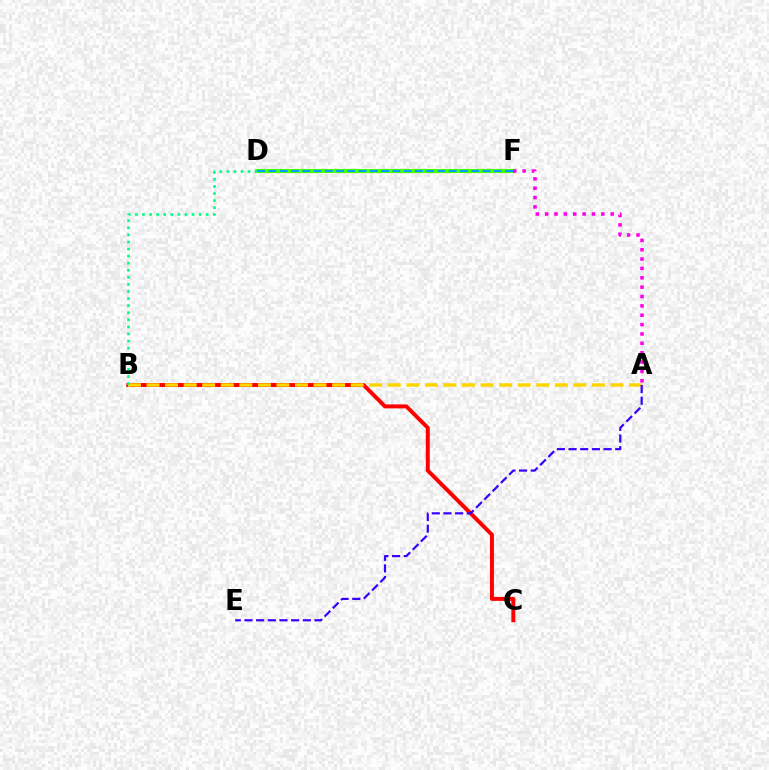{('D', 'F'): [{'color': '#4fff00', 'line_style': 'solid', 'thickness': 2.97}, {'color': '#009eff', 'line_style': 'dashed', 'thickness': 1.53}], ('A', 'F'): [{'color': '#ff00ed', 'line_style': 'dotted', 'thickness': 2.54}], ('B', 'C'): [{'color': '#ff0000', 'line_style': 'solid', 'thickness': 2.85}], ('A', 'B'): [{'color': '#ffd500', 'line_style': 'dashed', 'thickness': 2.52}], ('B', 'D'): [{'color': '#00ff86', 'line_style': 'dotted', 'thickness': 1.92}], ('A', 'E'): [{'color': '#3700ff', 'line_style': 'dashed', 'thickness': 1.58}]}